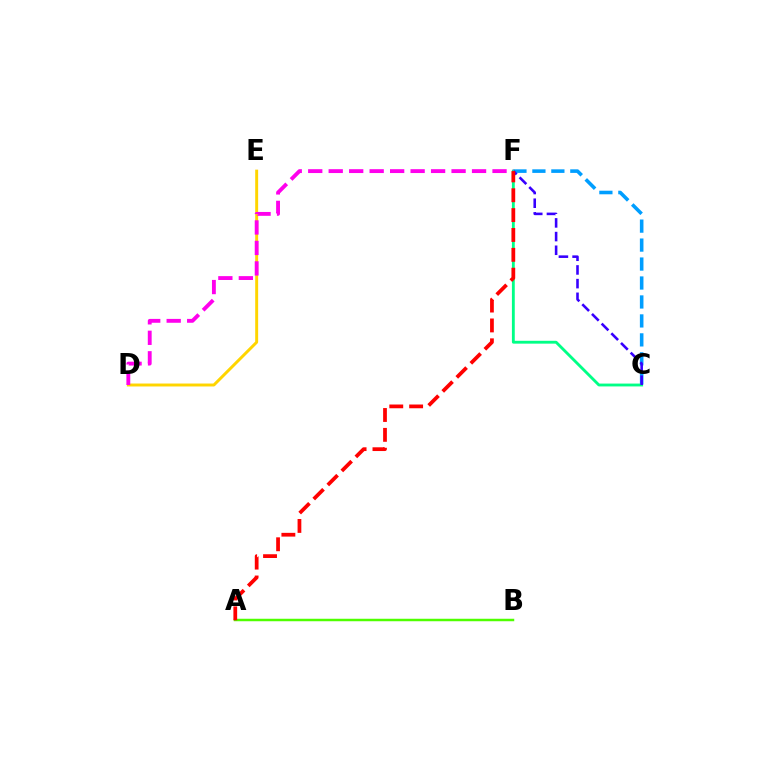{('A', 'B'): [{'color': '#4fff00', 'line_style': 'solid', 'thickness': 1.79}], ('D', 'E'): [{'color': '#ffd500', 'line_style': 'solid', 'thickness': 2.12}], ('C', 'F'): [{'color': '#009eff', 'line_style': 'dashed', 'thickness': 2.58}, {'color': '#00ff86', 'line_style': 'solid', 'thickness': 2.05}, {'color': '#3700ff', 'line_style': 'dashed', 'thickness': 1.86}], ('D', 'F'): [{'color': '#ff00ed', 'line_style': 'dashed', 'thickness': 2.78}], ('A', 'F'): [{'color': '#ff0000', 'line_style': 'dashed', 'thickness': 2.7}]}